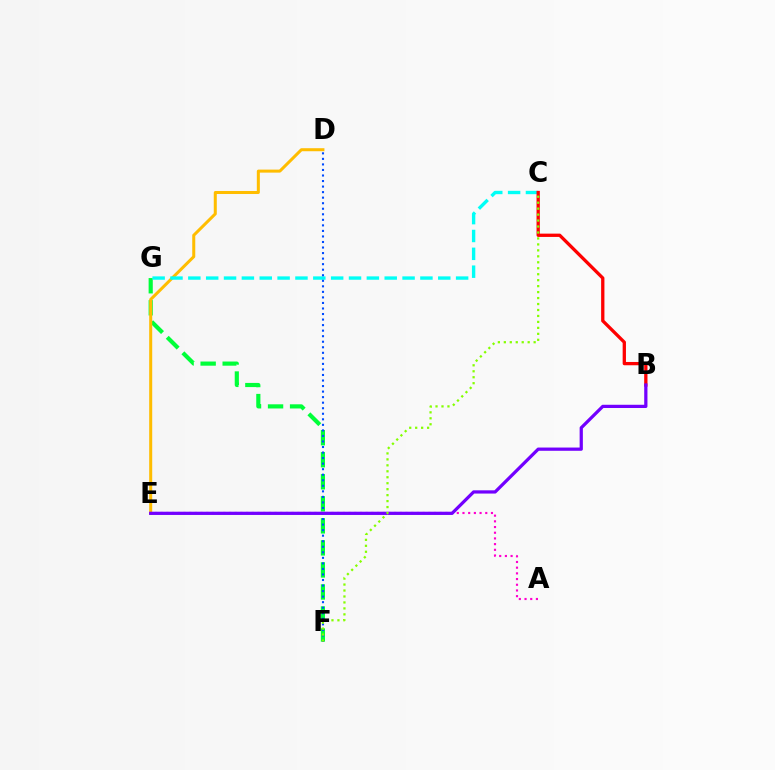{('F', 'G'): [{'color': '#00ff39', 'line_style': 'dashed', 'thickness': 2.99}], ('D', 'E'): [{'color': '#ffbd00', 'line_style': 'solid', 'thickness': 2.18}], ('C', 'G'): [{'color': '#00fff6', 'line_style': 'dashed', 'thickness': 2.43}], ('D', 'F'): [{'color': '#004bff', 'line_style': 'dotted', 'thickness': 1.51}], ('B', 'C'): [{'color': '#ff0000', 'line_style': 'solid', 'thickness': 2.37}], ('A', 'E'): [{'color': '#ff00cf', 'line_style': 'dotted', 'thickness': 1.55}], ('B', 'E'): [{'color': '#7200ff', 'line_style': 'solid', 'thickness': 2.33}], ('C', 'F'): [{'color': '#84ff00', 'line_style': 'dotted', 'thickness': 1.62}]}